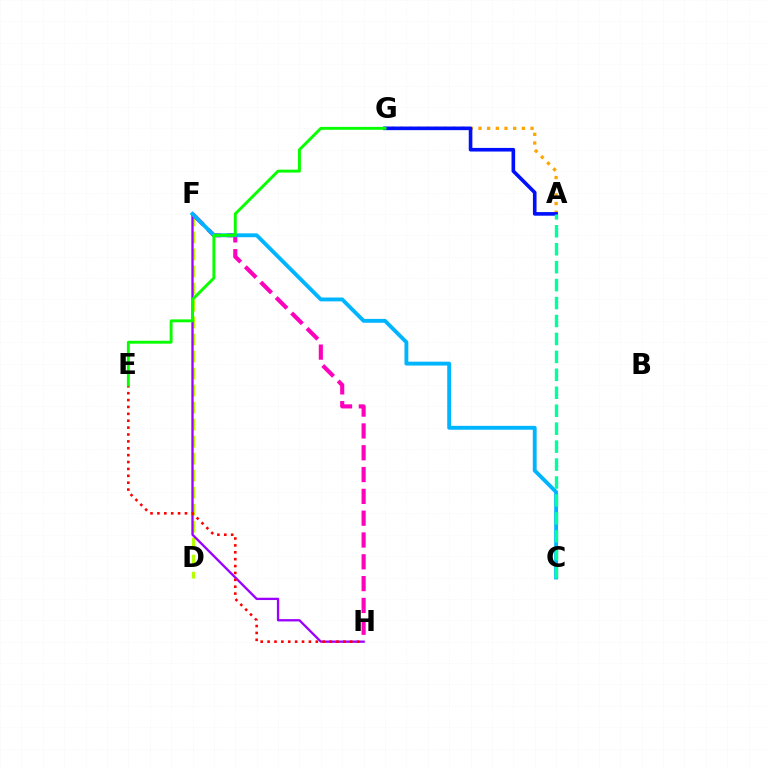{('D', 'F'): [{'color': '#b3ff00', 'line_style': 'dashed', 'thickness': 2.31}], ('A', 'G'): [{'color': '#ffa500', 'line_style': 'dotted', 'thickness': 2.36}, {'color': '#0010ff', 'line_style': 'solid', 'thickness': 2.61}], ('F', 'H'): [{'color': '#9b00ff', 'line_style': 'solid', 'thickness': 1.66}, {'color': '#ff00bd', 'line_style': 'dashed', 'thickness': 2.96}], ('C', 'F'): [{'color': '#00b5ff', 'line_style': 'solid', 'thickness': 2.78}], ('E', 'H'): [{'color': '#ff0000', 'line_style': 'dotted', 'thickness': 1.87}], ('A', 'C'): [{'color': '#00ff9d', 'line_style': 'dashed', 'thickness': 2.44}], ('E', 'G'): [{'color': '#08ff00', 'line_style': 'solid', 'thickness': 2.09}]}